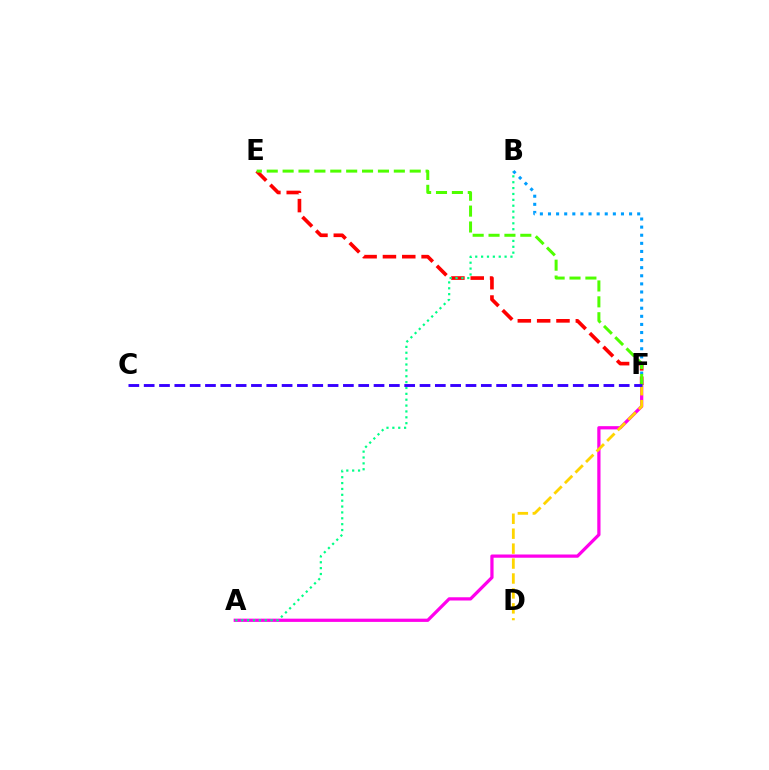{('A', 'F'): [{'color': '#ff00ed', 'line_style': 'solid', 'thickness': 2.33}], ('D', 'F'): [{'color': '#ffd500', 'line_style': 'dashed', 'thickness': 2.03}], ('E', 'F'): [{'color': '#ff0000', 'line_style': 'dashed', 'thickness': 2.63}, {'color': '#4fff00', 'line_style': 'dashed', 'thickness': 2.16}], ('A', 'B'): [{'color': '#00ff86', 'line_style': 'dotted', 'thickness': 1.59}], ('B', 'F'): [{'color': '#009eff', 'line_style': 'dotted', 'thickness': 2.2}], ('C', 'F'): [{'color': '#3700ff', 'line_style': 'dashed', 'thickness': 2.08}]}